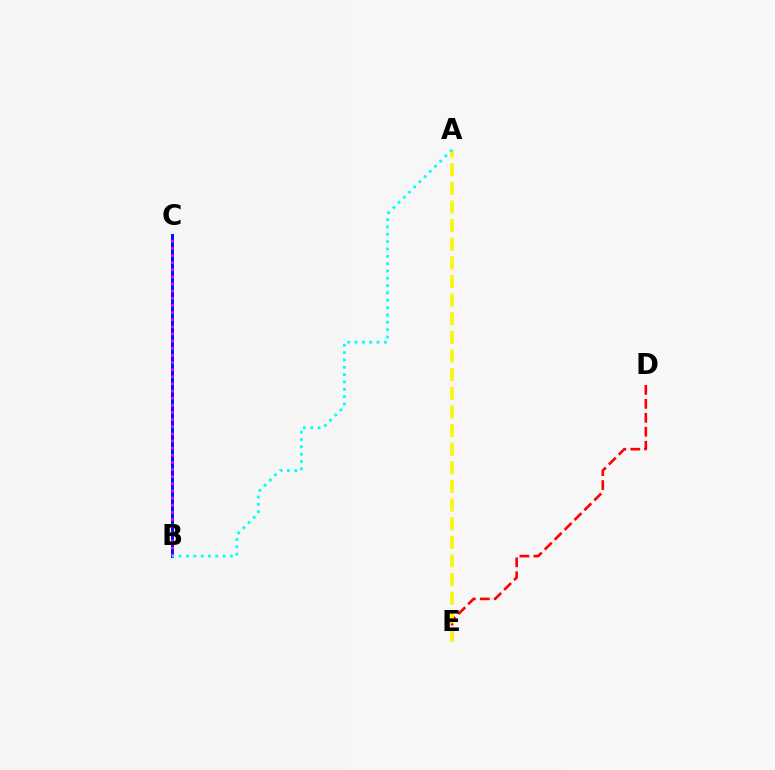{('D', 'E'): [{'color': '#ff0000', 'line_style': 'dashed', 'thickness': 1.9}], ('B', 'C'): [{'color': '#08ff00', 'line_style': 'dotted', 'thickness': 1.95}, {'color': '#0010ff', 'line_style': 'solid', 'thickness': 2.14}, {'color': '#ee00ff', 'line_style': 'dotted', 'thickness': 1.94}], ('A', 'E'): [{'color': '#fcf500', 'line_style': 'dashed', 'thickness': 2.53}], ('A', 'B'): [{'color': '#00fff6', 'line_style': 'dotted', 'thickness': 1.99}]}